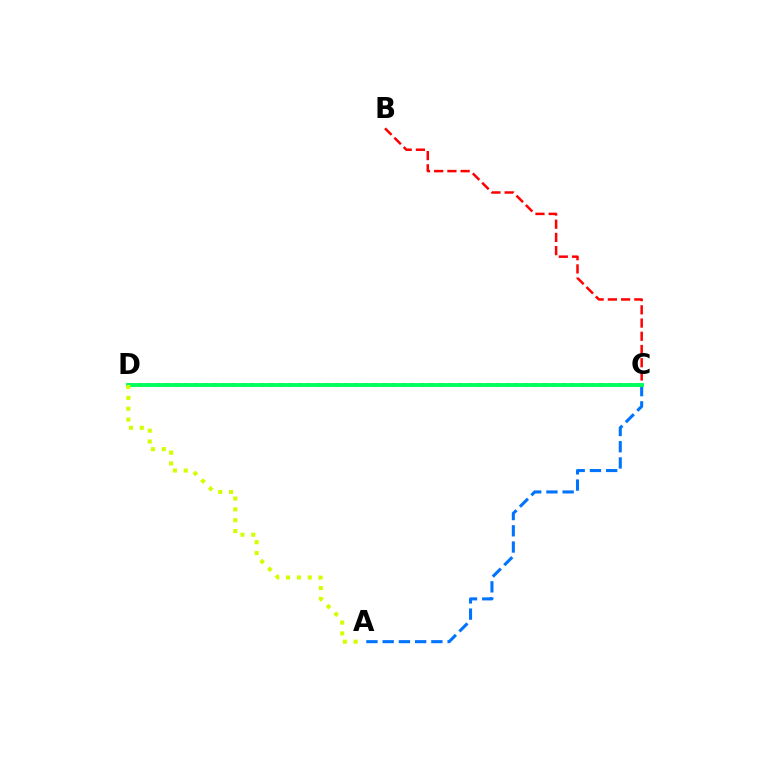{('B', 'C'): [{'color': '#ff0000', 'line_style': 'dashed', 'thickness': 1.8}], ('A', 'C'): [{'color': '#0074ff', 'line_style': 'dashed', 'thickness': 2.2}], ('C', 'D'): [{'color': '#b900ff', 'line_style': 'dotted', 'thickness': 2.56}, {'color': '#00ff5c', 'line_style': 'solid', 'thickness': 2.8}], ('A', 'D'): [{'color': '#d1ff00', 'line_style': 'dotted', 'thickness': 2.94}]}